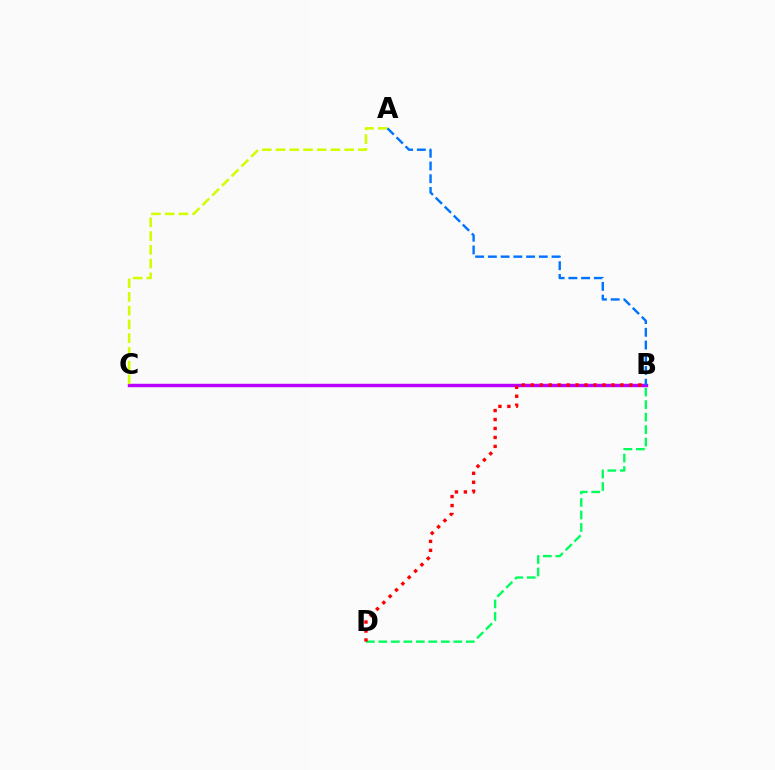{('B', 'D'): [{'color': '#00ff5c', 'line_style': 'dashed', 'thickness': 1.7}, {'color': '#ff0000', 'line_style': 'dotted', 'thickness': 2.43}], ('B', 'C'): [{'color': '#b900ff', 'line_style': 'solid', 'thickness': 2.47}], ('A', 'C'): [{'color': '#d1ff00', 'line_style': 'dashed', 'thickness': 1.87}], ('A', 'B'): [{'color': '#0074ff', 'line_style': 'dashed', 'thickness': 1.73}]}